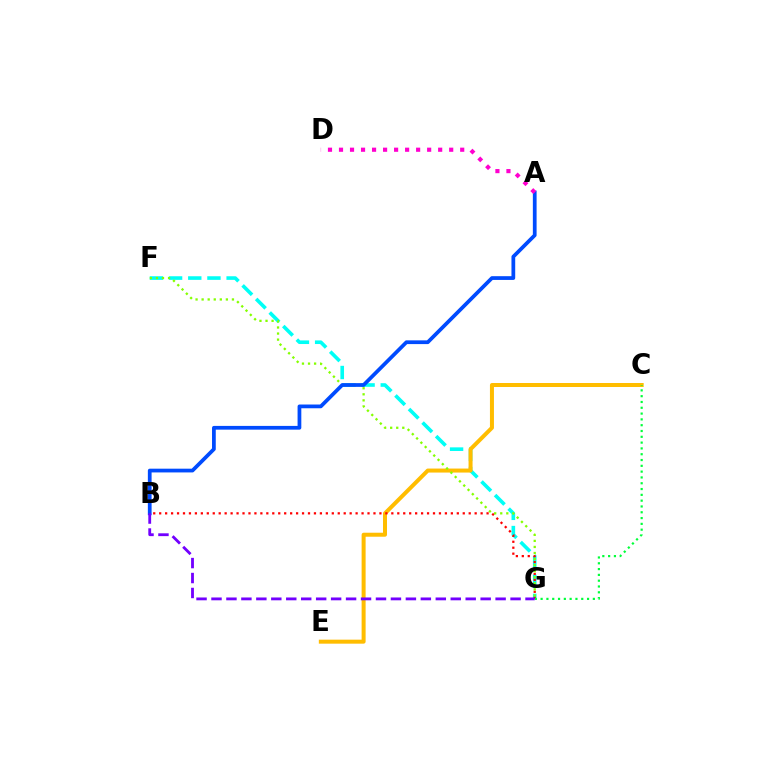{('F', 'G'): [{'color': '#00fff6', 'line_style': 'dashed', 'thickness': 2.61}, {'color': '#84ff00', 'line_style': 'dotted', 'thickness': 1.65}], ('C', 'E'): [{'color': '#ffbd00', 'line_style': 'solid', 'thickness': 2.88}], ('B', 'G'): [{'color': '#ff0000', 'line_style': 'dotted', 'thickness': 1.62}, {'color': '#7200ff', 'line_style': 'dashed', 'thickness': 2.03}], ('A', 'B'): [{'color': '#004bff', 'line_style': 'solid', 'thickness': 2.7}], ('C', 'G'): [{'color': '#00ff39', 'line_style': 'dotted', 'thickness': 1.58}], ('A', 'D'): [{'color': '#ff00cf', 'line_style': 'dotted', 'thickness': 2.99}]}